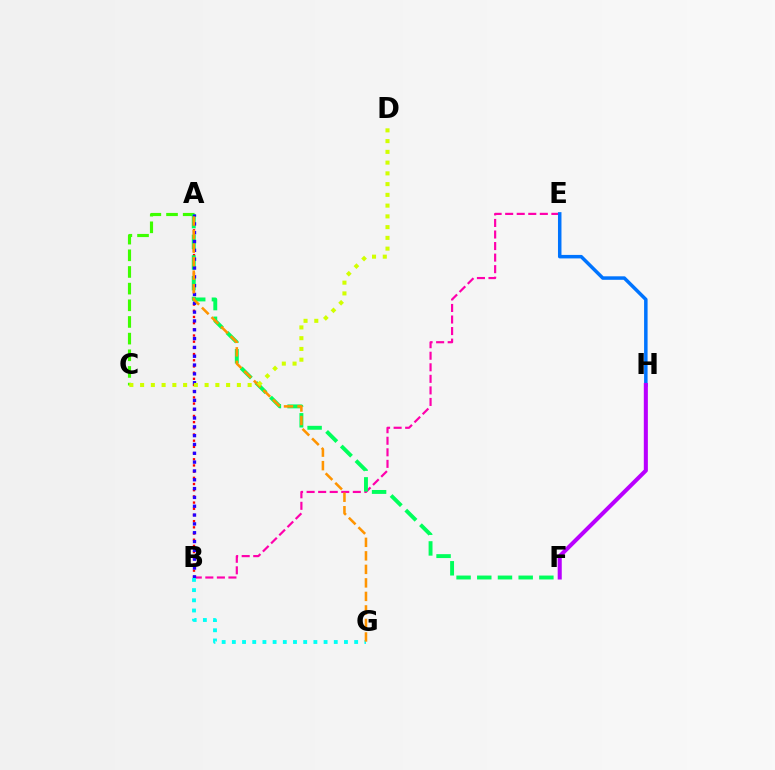{('A', 'C'): [{'color': '#3dff00', 'line_style': 'dashed', 'thickness': 2.26}], ('B', 'E'): [{'color': '#ff00ac', 'line_style': 'dashed', 'thickness': 1.57}], ('A', 'B'): [{'color': '#ff0000', 'line_style': 'dotted', 'thickness': 1.68}, {'color': '#2500ff', 'line_style': 'dotted', 'thickness': 2.4}], ('A', 'F'): [{'color': '#00ff5c', 'line_style': 'dashed', 'thickness': 2.81}], ('E', 'H'): [{'color': '#0074ff', 'line_style': 'solid', 'thickness': 2.52}], ('B', 'G'): [{'color': '#00fff6', 'line_style': 'dotted', 'thickness': 2.77}], ('F', 'H'): [{'color': '#b900ff', 'line_style': 'solid', 'thickness': 2.92}], ('A', 'G'): [{'color': '#ff9400', 'line_style': 'dashed', 'thickness': 1.84}], ('C', 'D'): [{'color': '#d1ff00', 'line_style': 'dotted', 'thickness': 2.92}]}